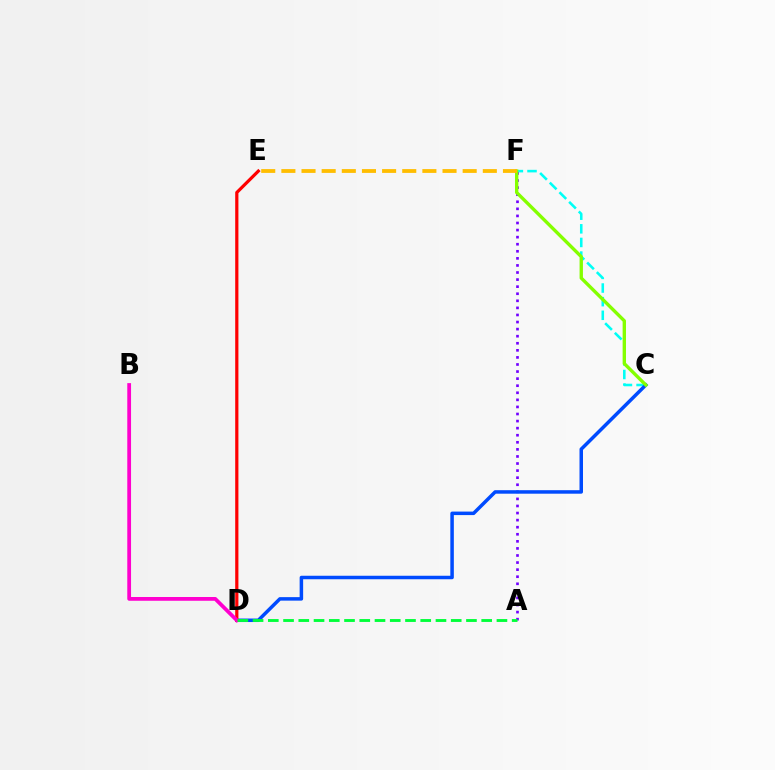{('C', 'F'): [{'color': '#00fff6', 'line_style': 'dashed', 'thickness': 1.85}, {'color': '#84ff00', 'line_style': 'solid', 'thickness': 2.42}], ('A', 'F'): [{'color': '#7200ff', 'line_style': 'dotted', 'thickness': 1.92}], ('C', 'D'): [{'color': '#004bff', 'line_style': 'solid', 'thickness': 2.52}], ('E', 'F'): [{'color': '#ffbd00', 'line_style': 'dashed', 'thickness': 2.74}], ('D', 'E'): [{'color': '#ff0000', 'line_style': 'solid', 'thickness': 2.31}], ('B', 'D'): [{'color': '#ff00cf', 'line_style': 'solid', 'thickness': 2.71}], ('A', 'D'): [{'color': '#00ff39', 'line_style': 'dashed', 'thickness': 2.07}]}